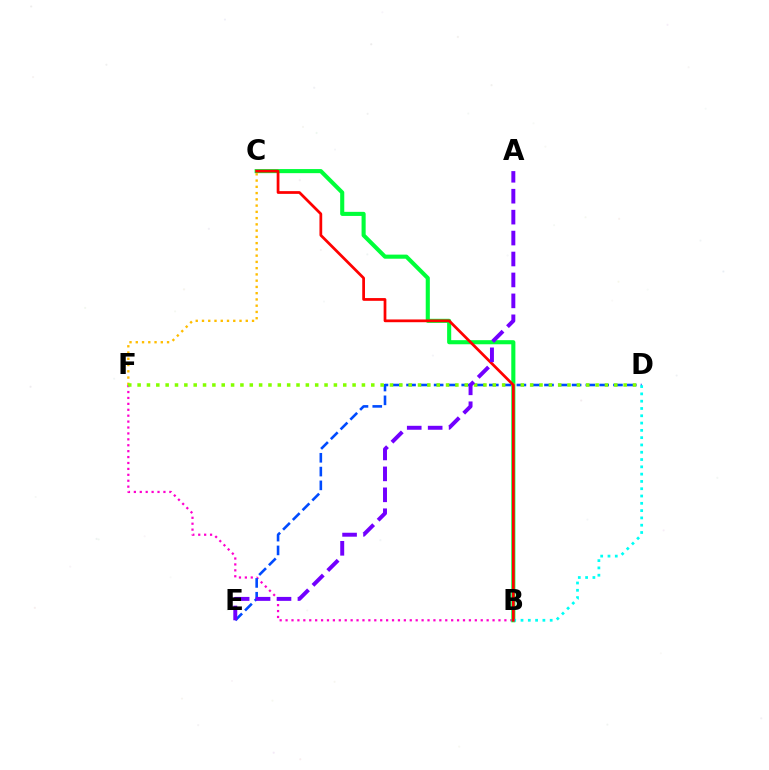{('B', 'F'): [{'color': '#ff00cf', 'line_style': 'dotted', 'thickness': 1.61}], ('D', 'E'): [{'color': '#004bff', 'line_style': 'dashed', 'thickness': 1.87}], ('B', 'C'): [{'color': '#00ff39', 'line_style': 'solid', 'thickness': 2.95}, {'color': '#ff0000', 'line_style': 'solid', 'thickness': 1.98}], ('C', 'F'): [{'color': '#ffbd00', 'line_style': 'dotted', 'thickness': 1.7}], ('D', 'F'): [{'color': '#84ff00', 'line_style': 'dotted', 'thickness': 2.54}], ('B', 'D'): [{'color': '#00fff6', 'line_style': 'dotted', 'thickness': 1.98}], ('A', 'E'): [{'color': '#7200ff', 'line_style': 'dashed', 'thickness': 2.84}]}